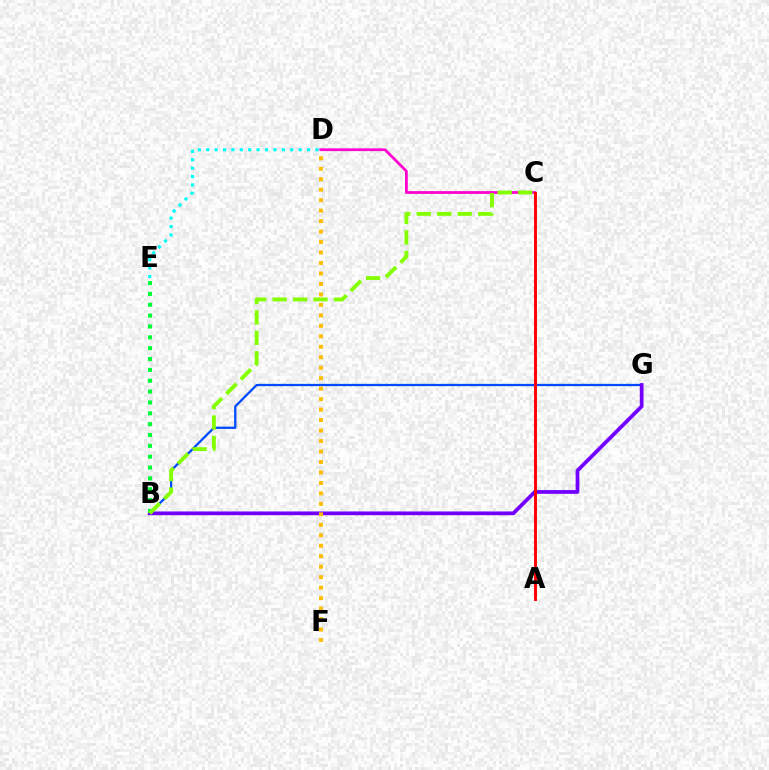{('B', 'G'): [{'color': '#004bff', 'line_style': 'solid', 'thickness': 1.64}, {'color': '#7200ff', 'line_style': 'solid', 'thickness': 2.7}], ('C', 'D'): [{'color': '#ff00cf', 'line_style': 'solid', 'thickness': 1.99}], ('D', 'E'): [{'color': '#00fff6', 'line_style': 'dotted', 'thickness': 2.28}], ('B', 'E'): [{'color': '#00ff39', 'line_style': 'dotted', 'thickness': 2.95}], ('A', 'C'): [{'color': '#ff0000', 'line_style': 'solid', 'thickness': 2.11}], ('B', 'C'): [{'color': '#84ff00', 'line_style': 'dashed', 'thickness': 2.78}], ('D', 'F'): [{'color': '#ffbd00', 'line_style': 'dotted', 'thickness': 2.85}]}